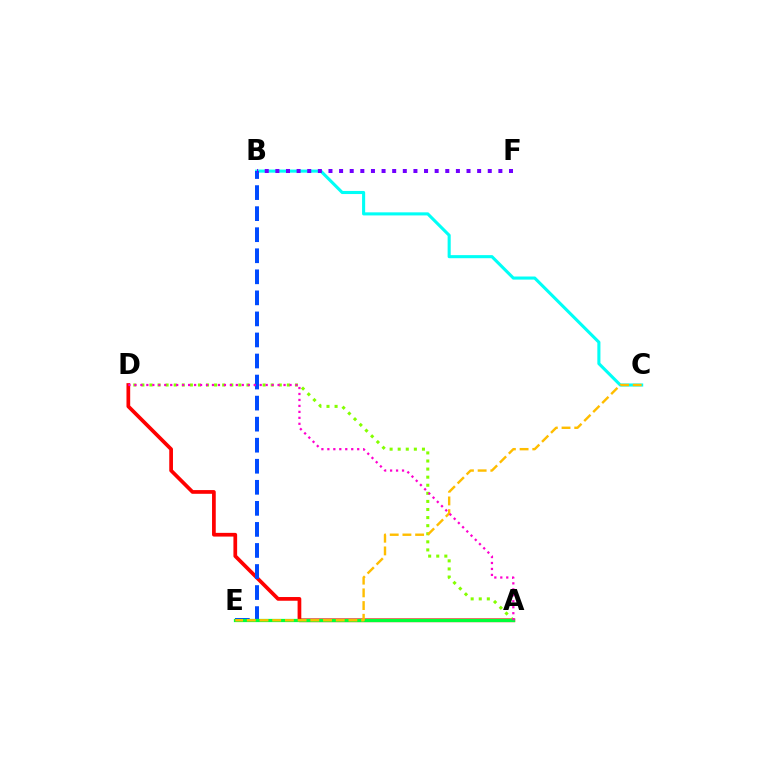{('B', 'C'): [{'color': '#00fff6', 'line_style': 'solid', 'thickness': 2.23}], ('A', 'D'): [{'color': '#ff0000', 'line_style': 'solid', 'thickness': 2.67}, {'color': '#84ff00', 'line_style': 'dotted', 'thickness': 2.2}, {'color': '#ff00cf', 'line_style': 'dotted', 'thickness': 1.62}], ('B', 'E'): [{'color': '#004bff', 'line_style': 'dashed', 'thickness': 2.86}], ('B', 'F'): [{'color': '#7200ff', 'line_style': 'dotted', 'thickness': 2.89}], ('A', 'E'): [{'color': '#00ff39', 'line_style': 'solid', 'thickness': 2.33}], ('C', 'E'): [{'color': '#ffbd00', 'line_style': 'dashed', 'thickness': 1.73}]}